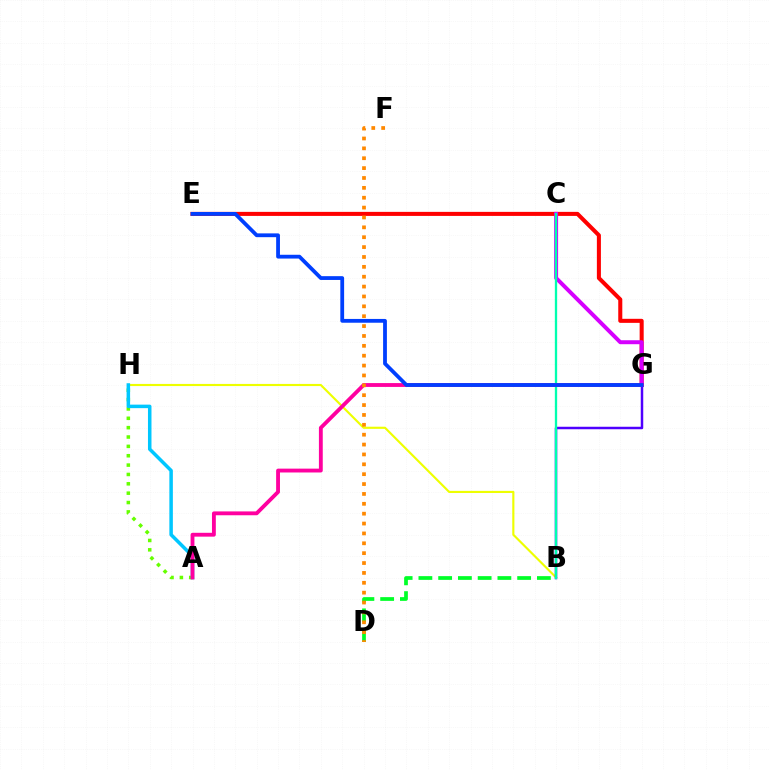{('B', 'H'): [{'color': '#eeff00', 'line_style': 'solid', 'thickness': 1.54}], ('B', 'G'): [{'color': '#4f00ff', 'line_style': 'solid', 'thickness': 1.79}], ('E', 'G'): [{'color': '#ff0000', 'line_style': 'solid', 'thickness': 2.91}, {'color': '#003fff', 'line_style': 'solid', 'thickness': 2.73}], ('C', 'G'): [{'color': '#d600ff', 'line_style': 'solid', 'thickness': 2.86}], ('B', 'C'): [{'color': '#00ffaf', 'line_style': 'solid', 'thickness': 1.66}], ('A', 'H'): [{'color': '#66ff00', 'line_style': 'dotted', 'thickness': 2.54}, {'color': '#00c7ff', 'line_style': 'solid', 'thickness': 2.53}], ('B', 'D'): [{'color': '#00ff27', 'line_style': 'dashed', 'thickness': 2.68}], ('A', 'G'): [{'color': '#ff00a0', 'line_style': 'solid', 'thickness': 2.77}], ('D', 'F'): [{'color': '#ff8800', 'line_style': 'dotted', 'thickness': 2.68}]}